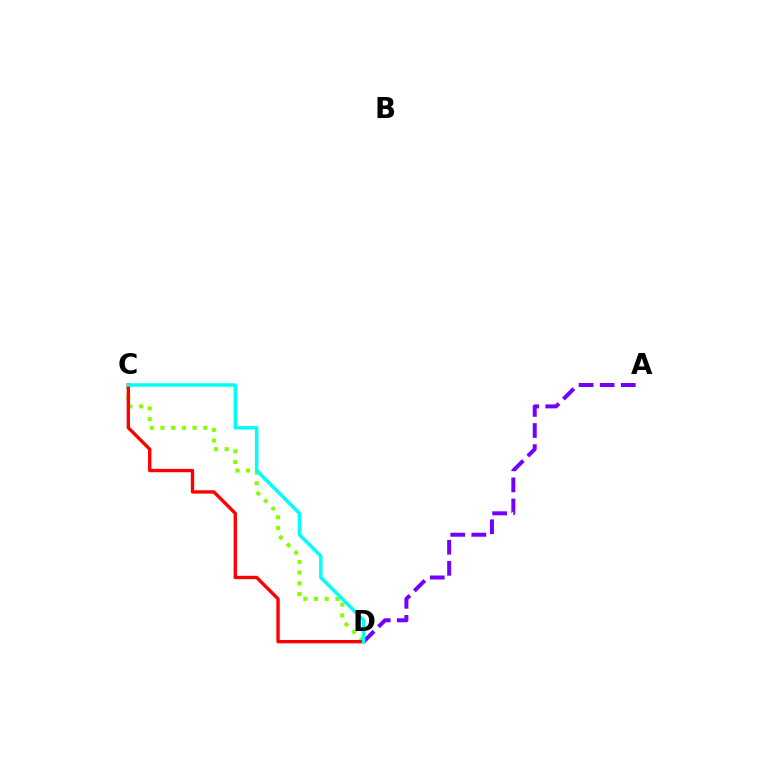{('C', 'D'): [{'color': '#84ff00', 'line_style': 'dotted', 'thickness': 2.91}, {'color': '#ff0000', 'line_style': 'solid', 'thickness': 2.42}, {'color': '#00fff6', 'line_style': 'solid', 'thickness': 2.5}], ('A', 'D'): [{'color': '#7200ff', 'line_style': 'dashed', 'thickness': 2.86}]}